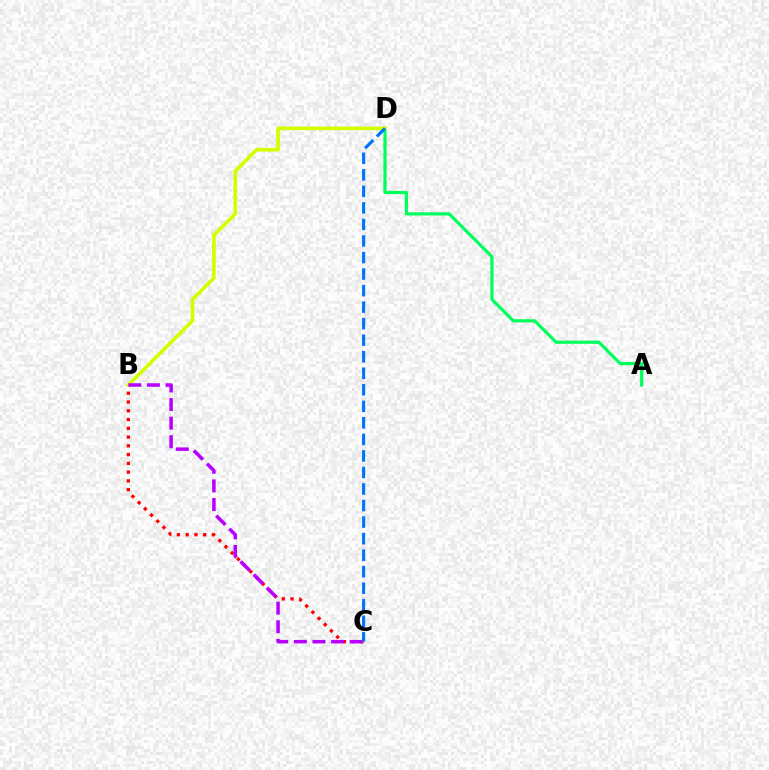{('A', 'D'): [{'color': '#00ff5c', 'line_style': 'solid', 'thickness': 2.29}], ('B', 'C'): [{'color': '#ff0000', 'line_style': 'dotted', 'thickness': 2.38}, {'color': '#b900ff', 'line_style': 'dashed', 'thickness': 2.53}], ('B', 'D'): [{'color': '#d1ff00', 'line_style': 'solid', 'thickness': 2.62}], ('C', 'D'): [{'color': '#0074ff', 'line_style': 'dashed', 'thickness': 2.25}]}